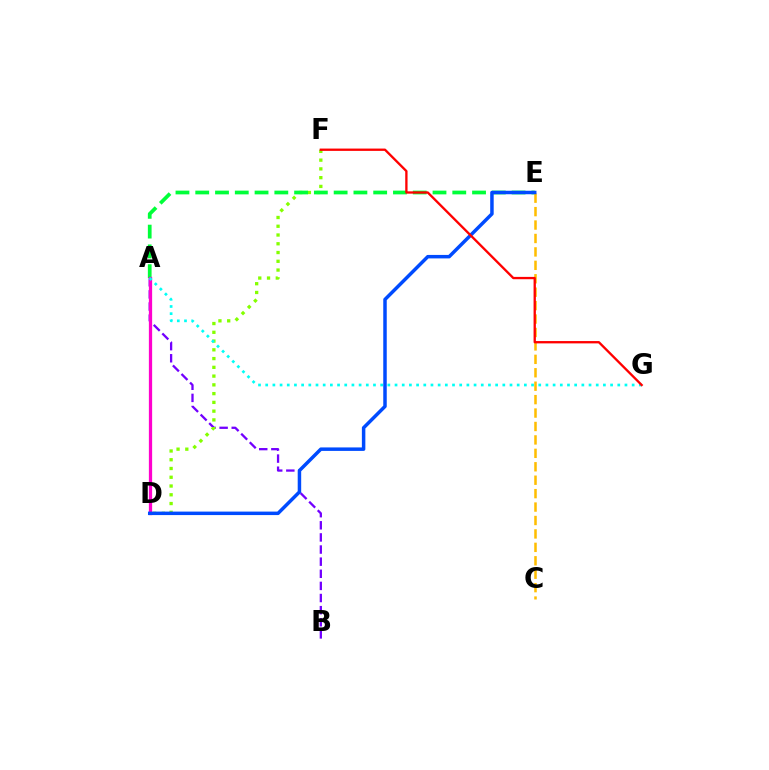{('A', 'B'): [{'color': '#7200ff', 'line_style': 'dashed', 'thickness': 1.65}], ('D', 'F'): [{'color': '#84ff00', 'line_style': 'dotted', 'thickness': 2.38}], ('A', 'E'): [{'color': '#00ff39', 'line_style': 'dashed', 'thickness': 2.69}], ('C', 'E'): [{'color': '#ffbd00', 'line_style': 'dashed', 'thickness': 1.82}], ('A', 'D'): [{'color': '#ff00cf', 'line_style': 'solid', 'thickness': 2.35}], ('D', 'E'): [{'color': '#004bff', 'line_style': 'solid', 'thickness': 2.51}], ('A', 'G'): [{'color': '#00fff6', 'line_style': 'dotted', 'thickness': 1.95}], ('F', 'G'): [{'color': '#ff0000', 'line_style': 'solid', 'thickness': 1.67}]}